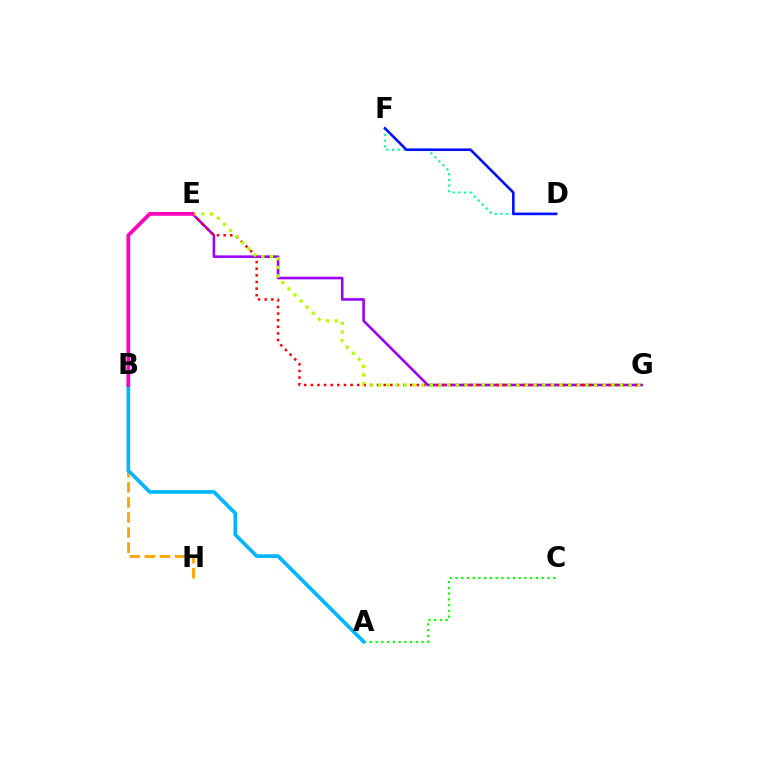{('A', 'C'): [{'color': '#08ff00', 'line_style': 'dotted', 'thickness': 1.56}], ('E', 'G'): [{'color': '#9b00ff', 'line_style': 'solid', 'thickness': 1.86}, {'color': '#ff0000', 'line_style': 'dotted', 'thickness': 1.8}, {'color': '#b3ff00', 'line_style': 'dotted', 'thickness': 2.35}], ('D', 'F'): [{'color': '#00ff9d', 'line_style': 'dotted', 'thickness': 1.54}, {'color': '#0010ff', 'line_style': 'solid', 'thickness': 1.88}], ('B', 'H'): [{'color': '#ffa500', 'line_style': 'dashed', 'thickness': 2.05}], ('A', 'B'): [{'color': '#00b5ff', 'line_style': 'solid', 'thickness': 2.64}], ('B', 'E'): [{'color': '#ff00bd', 'line_style': 'solid', 'thickness': 2.72}]}